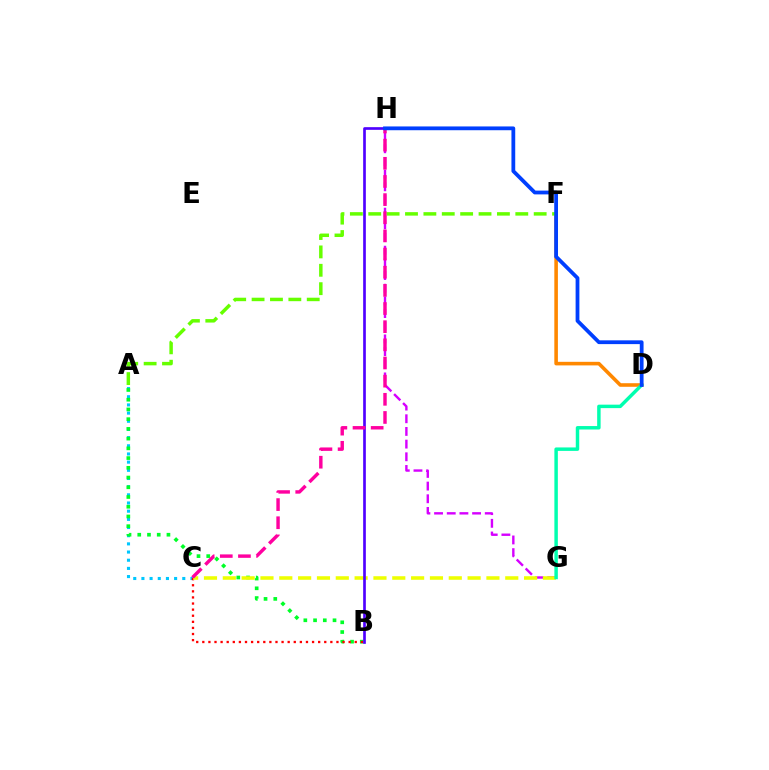{('A', 'C'): [{'color': '#00c7ff', 'line_style': 'dotted', 'thickness': 2.22}], ('G', 'H'): [{'color': '#d600ff', 'line_style': 'dashed', 'thickness': 1.72}], ('A', 'B'): [{'color': '#00ff27', 'line_style': 'dotted', 'thickness': 2.64}], ('B', 'C'): [{'color': '#ff0000', 'line_style': 'dotted', 'thickness': 1.66}], ('C', 'G'): [{'color': '#eeff00', 'line_style': 'dashed', 'thickness': 2.56}], ('B', 'H'): [{'color': '#4f00ff', 'line_style': 'solid', 'thickness': 1.92}], ('D', 'F'): [{'color': '#ff8800', 'line_style': 'solid', 'thickness': 2.58}], ('C', 'H'): [{'color': '#ff00a0', 'line_style': 'dashed', 'thickness': 2.47}], ('D', 'G'): [{'color': '#00ffaf', 'line_style': 'solid', 'thickness': 2.49}], ('A', 'F'): [{'color': '#66ff00', 'line_style': 'dashed', 'thickness': 2.5}], ('D', 'H'): [{'color': '#003fff', 'line_style': 'solid', 'thickness': 2.72}]}